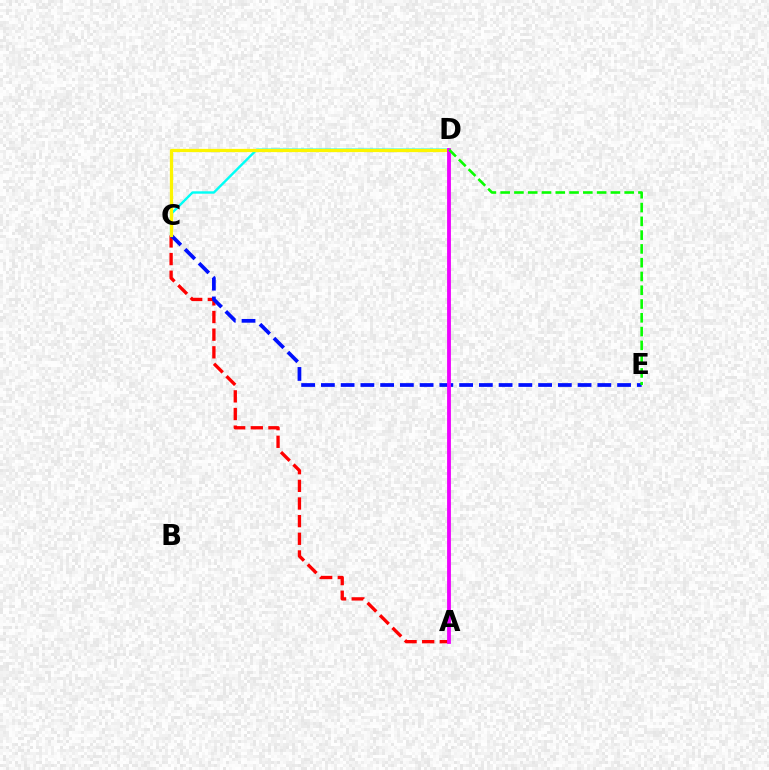{('A', 'C'): [{'color': '#ff0000', 'line_style': 'dashed', 'thickness': 2.4}], ('C', 'D'): [{'color': '#00fff6', 'line_style': 'solid', 'thickness': 1.73}, {'color': '#fcf500', 'line_style': 'solid', 'thickness': 2.33}], ('C', 'E'): [{'color': '#0010ff', 'line_style': 'dashed', 'thickness': 2.68}], ('A', 'D'): [{'color': '#ee00ff', 'line_style': 'solid', 'thickness': 2.74}], ('D', 'E'): [{'color': '#08ff00', 'line_style': 'dashed', 'thickness': 1.87}]}